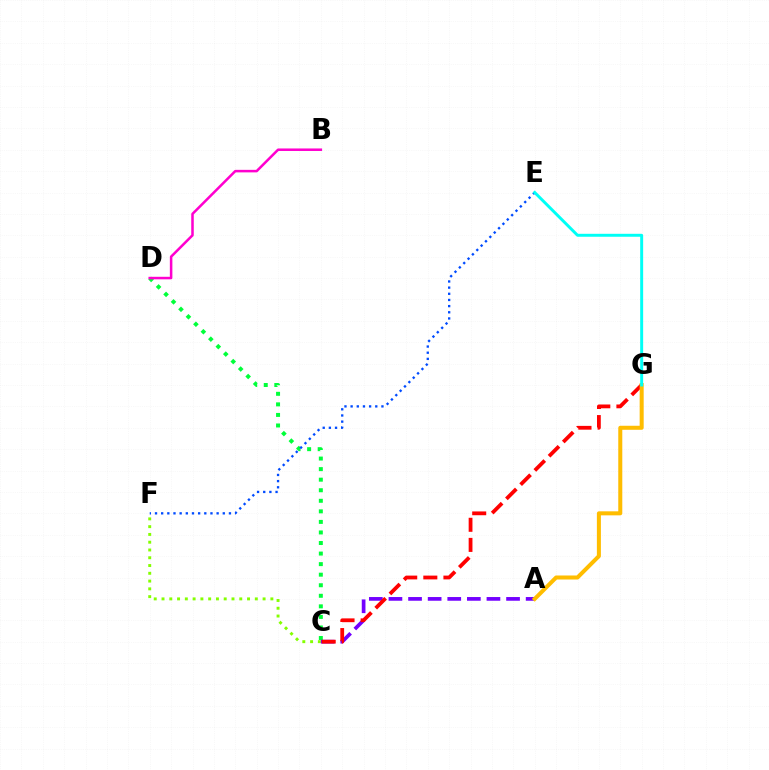{('C', 'F'): [{'color': '#84ff00', 'line_style': 'dotted', 'thickness': 2.11}], ('C', 'D'): [{'color': '#00ff39', 'line_style': 'dotted', 'thickness': 2.87}], ('B', 'D'): [{'color': '#ff00cf', 'line_style': 'solid', 'thickness': 1.82}], ('A', 'C'): [{'color': '#7200ff', 'line_style': 'dashed', 'thickness': 2.66}], ('C', 'G'): [{'color': '#ff0000', 'line_style': 'dashed', 'thickness': 2.73}], ('E', 'F'): [{'color': '#004bff', 'line_style': 'dotted', 'thickness': 1.67}], ('A', 'G'): [{'color': '#ffbd00', 'line_style': 'solid', 'thickness': 2.9}], ('E', 'G'): [{'color': '#00fff6', 'line_style': 'solid', 'thickness': 2.13}]}